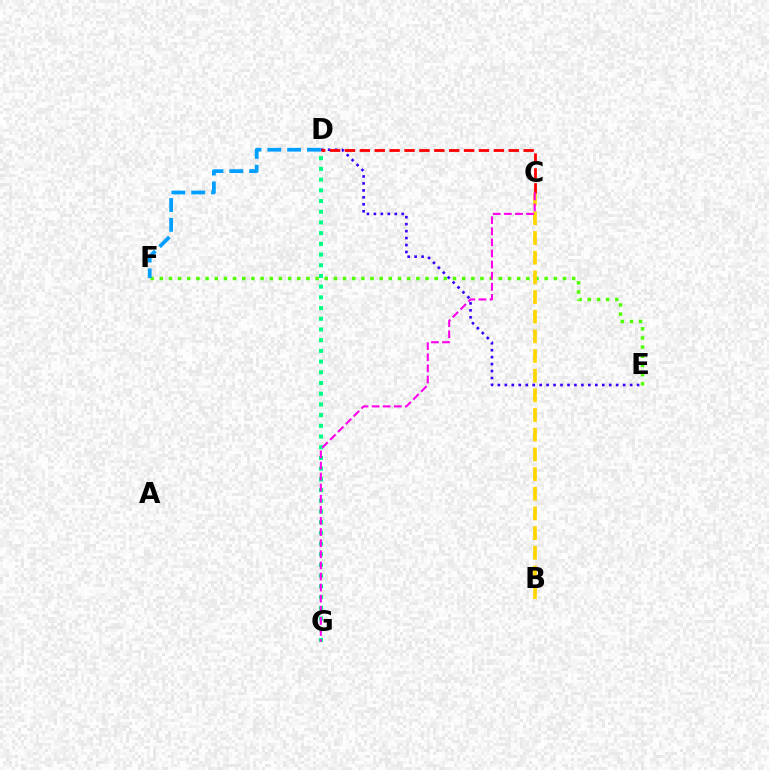{('E', 'F'): [{'color': '#4fff00', 'line_style': 'dotted', 'thickness': 2.49}], ('D', 'E'): [{'color': '#3700ff', 'line_style': 'dotted', 'thickness': 1.89}], ('B', 'C'): [{'color': '#ffd500', 'line_style': 'dashed', 'thickness': 2.67}], ('C', 'D'): [{'color': '#ff0000', 'line_style': 'dashed', 'thickness': 2.02}], ('D', 'G'): [{'color': '#00ff86', 'line_style': 'dotted', 'thickness': 2.91}], ('D', 'F'): [{'color': '#009eff', 'line_style': 'dashed', 'thickness': 2.69}], ('C', 'G'): [{'color': '#ff00ed', 'line_style': 'dashed', 'thickness': 1.51}]}